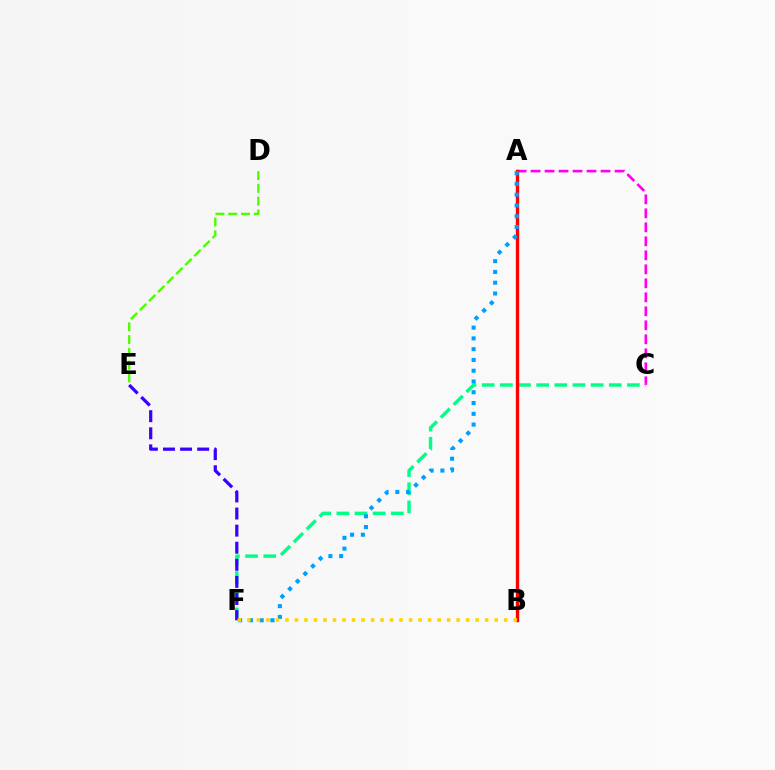{('A', 'C'): [{'color': '#ff00ed', 'line_style': 'dashed', 'thickness': 1.9}], ('C', 'F'): [{'color': '#00ff86', 'line_style': 'dashed', 'thickness': 2.47}], ('A', 'B'): [{'color': '#ff0000', 'line_style': 'solid', 'thickness': 2.42}], ('D', 'E'): [{'color': '#4fff00', 'line_style': 'dashed', 'thickness': 1.74}], ('A', 'F'): [{'color': '#009eff', 'line_style': 'dotted', 'thickness': 2.93}], ('E', 'F'): [{'color': '#3700ff', 'line_style': 'dashed', 'thickness': 2.32}], ('B', 'F'): [{'color': '#ffd500', 'line_style': 'dotted', 'thickness': 2.58}]}